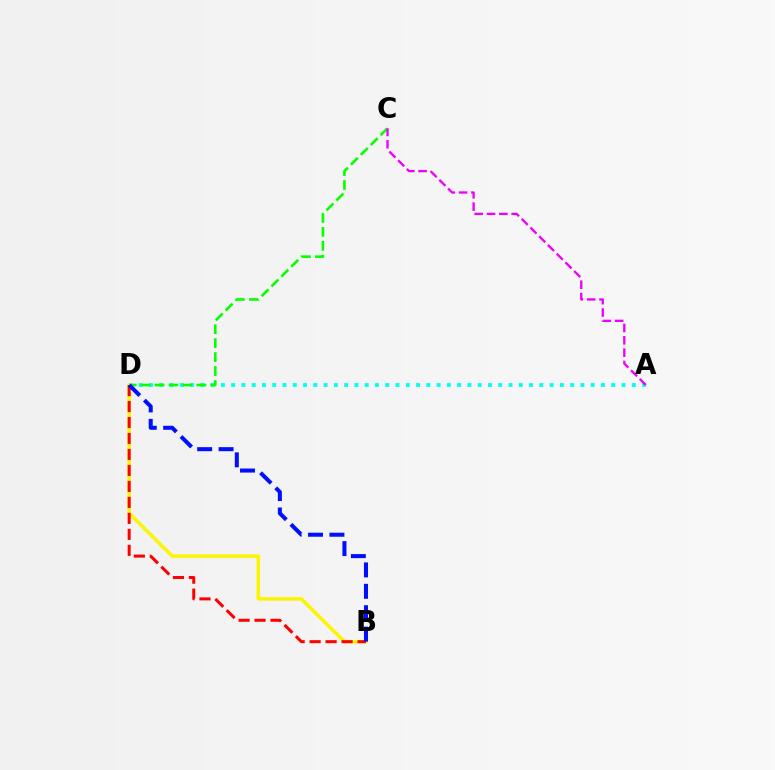{('A', 'D'): [{'color': '#00fff6', 'line_style': 'dotted', 'thickness': 2.79}], ('C', 'D'): [{'color': '#08ff00', 'line_style': 'dashed', 'thickness': 1.89}], ('B', 'D'): [{'color': '#fcf500', 'line_style': 'solid', 'thickness': 2.52}, {'color': '#ff0000', 'line_style': 'dashed', 'thickness': 2.17}, {'color': '#0010ff', 'line_style': 'dashed', 'thickness': 2.91}], ('A', 'C'): [{'color': '#ee00ff', 'line_style': 'dashed', 'thickness': 1.68}]}